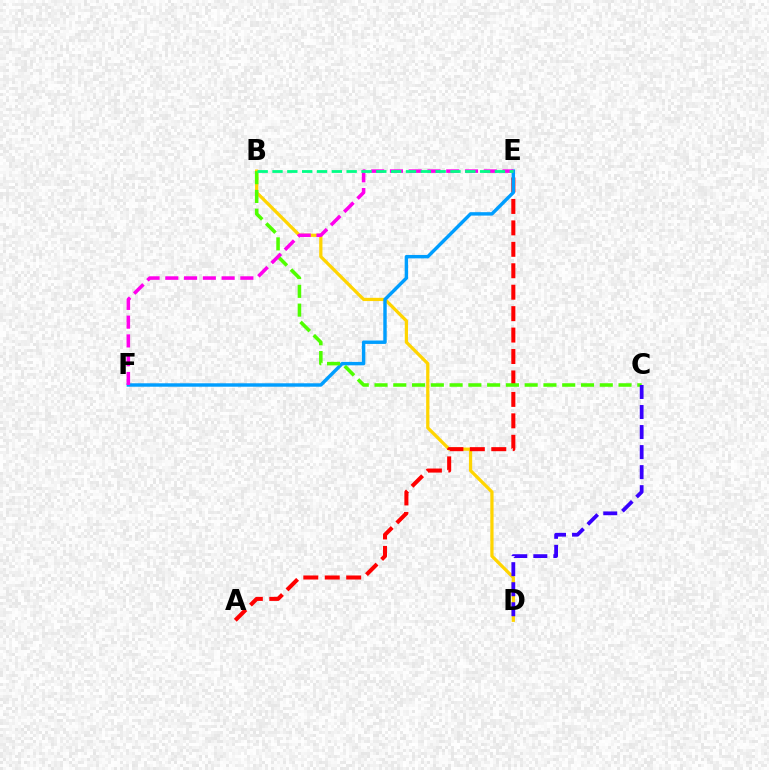{('B', 'D'): [{'color': '#ffd500', 'line_style': 'solid', 'thickness': 2.33}], ('A', 'E'): [{'color': '#ff0000', 'line_style': 'dashed', 'thickness': 2.91}], ('E', 'F'): [{'color': '#009eff', 'line_style': 'solid', 'thickness': 2.47}, {'color': '#ff00ed', 'line_style': 'dashed', 'thickness': 2.55}], ('B', 'C'): [{'color': '#4fff00', 'line_style': 'dashed', 'thickness': 2.55}], ('C', 'D'): [{'color': '#3700ff', 'line_style': 'dashed', 'thickness': 2.72}], ('B', 'E'): [{'color': '#00ff86', 'line_style': 'dashed', 'thickness': 2.01}]}